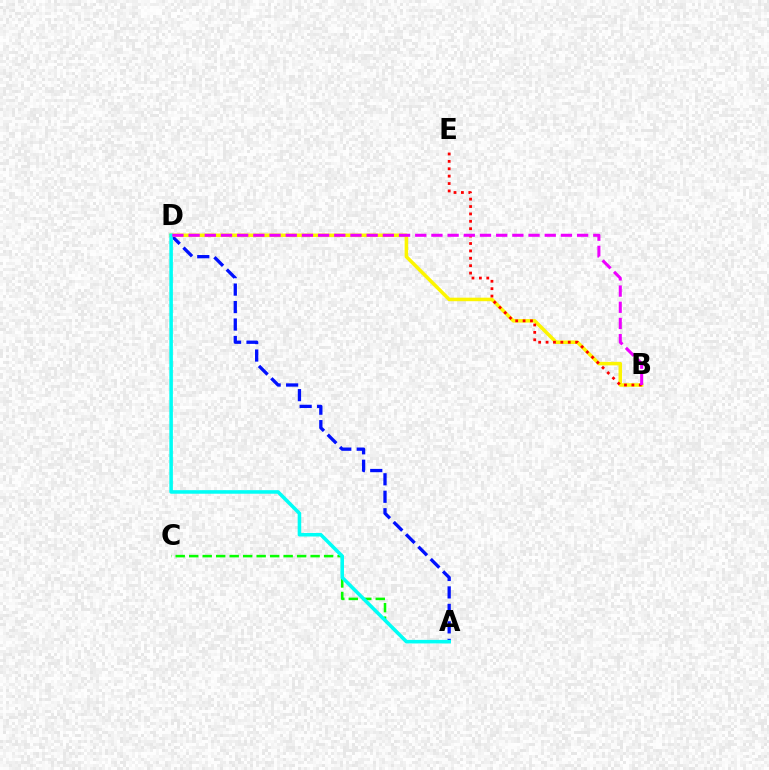{('A', 'C'): [{'color': '#08ff00', 'line_style': 'dashed', 'thickness': 1.83}], ('A', 'D'): [{'color': '#0010ff', 'line_style': 'dashed', 'thickness': 2.37}, {'color': '#00fff6', 'line_style': 'solid', 'thickness': 2.56}], ('B', 'D'): [{'color': '#fcf500', 'line_style': 'solid', 'thickness': 2.53}, {'color': '#ee00ff', 'line_style': 'dashed', 'thickness': 2.2}], ('B', 'E'): [{'color': '#ff0000', 'line_style': 'dotted', 'thickness': 2.01}]}